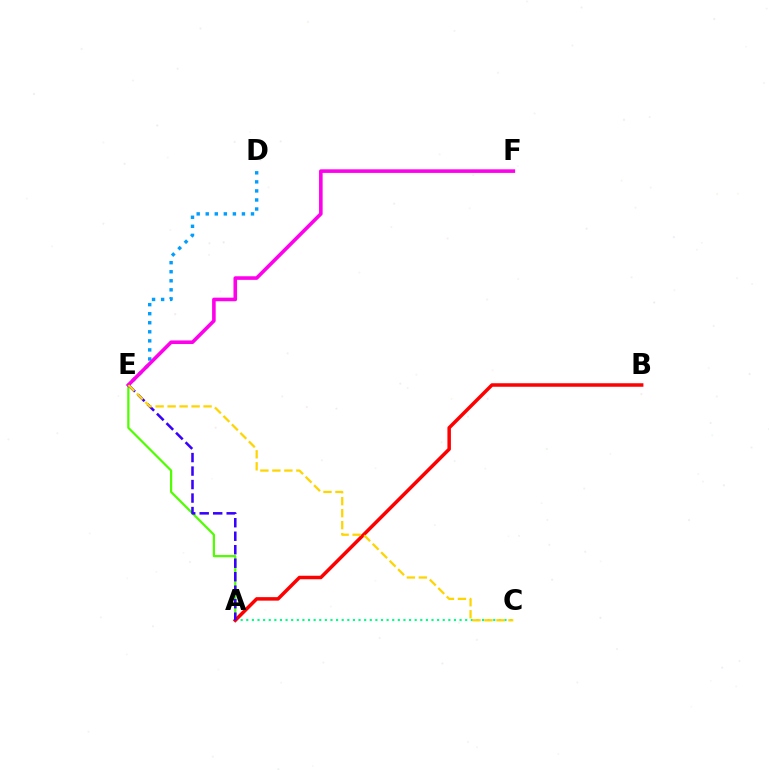{('A', 'C'): [{'color': '#00ff86', 'line_style': 'dotted', 'thickness': 1.53}], ('D', 'E'): [{'color': '#009eff', 'line_style': 'dotted', 'thickness': 2.46}], ('A', 'E'): [{'color': '#4fff00', 'line_style': 'solid', 'thickness': 1.6}, {'color': '#3700ff', 'line_style': 'dashed', 'thickness': 1.83}], ('A', 'B'): [{'color': '#ff0000', 'line_style': 'solid', 'thickness': 2.52}], ('E', 'F'): [{'color': '#ff00ed', 'line_style': 'solid', 'thickness': 2.59}], ('C', 'E'): [{'color': '#ffd500', 'line_style': 'dashed', 'thickness': 1.63}]}